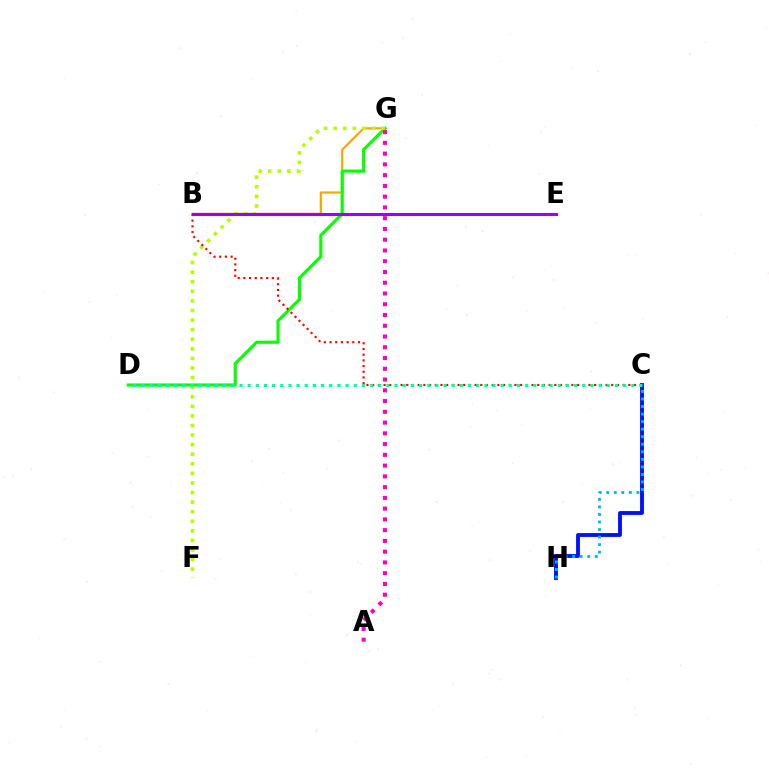{('B', 'G'): [{'color': '#ffa500', 'line_style': 'solid', 'thickness': 1.59}], ('D', 'G'): [{'color': '#08ff00', 'line_style': 'solid', 'thickness': 2.25}], ('F', 'G'): [{'color': '#b3ff00', 'line_style': 'dotted', 'thickness': 2.6}], ('C', 'H'): [{'color': '#0010ff', 'line_style': 'solid', 'thickness': 2.77}, {'color': '#00b5ff', 'line_style': 'dotted', 'thickness': 2.05}], ('B', 'C'): [{'color': '#ff0000', 'line_style': 'dotted', 'thickness': 1.55}], ('C', 'D'): [{'color': '#00ff9d', 'line_style': 'dotted', 'thickness': 2.22}], ('A', 'G'): [{'color': '#ff00bd', 'line_style': 'dotted', 'thickness': 2.92}], ('B', 'E'): [{'color': '#9b00ff', 'line_style': 'solid', 'thickness': 2.22}]}